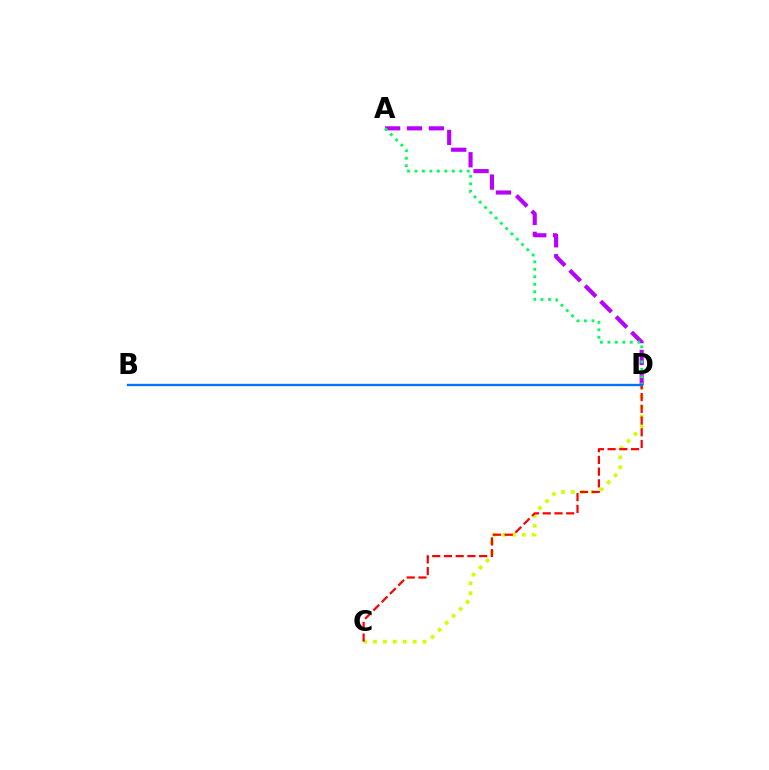{('A', 'D'): [{'color': '#b900ff', 'line_style': 'dashed', 'thickness': 2.97}, {'color': '#00ff5c', 'line_style': 'dotted', 'thickness': 2.03}], ('C', 'D'): [{'color': '#d1ff00', 'line_style': 'dotted', 'thickness': 2.69}, {'color': '#ff0000', 'line_style': 'dashed', 'thickness': 1.59}], ('B', 'D'): [{'color': '#0074ff', 'line_style': 'solid', 'thickness': 1.67}]}